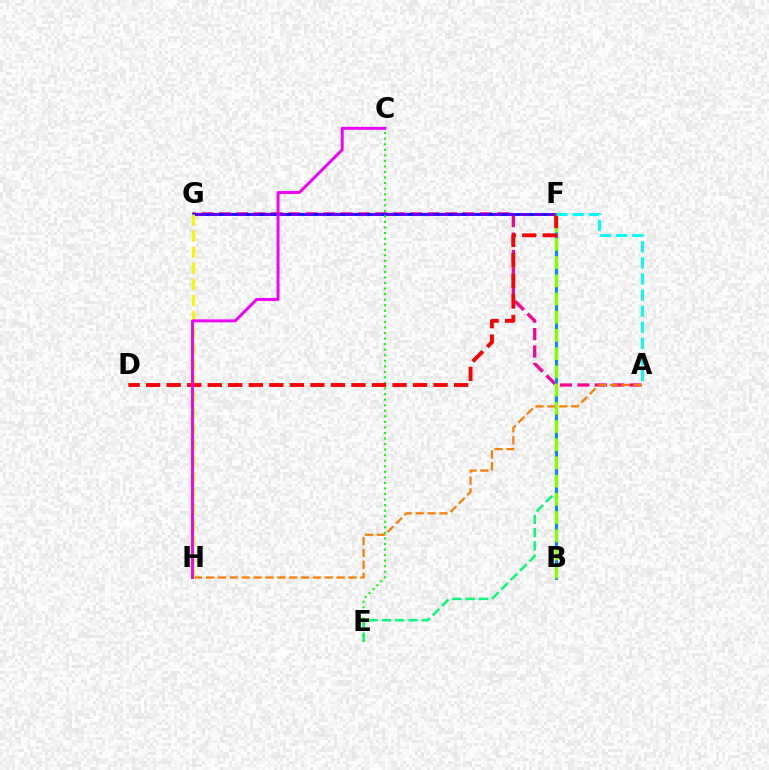{('A', 'G'): [{'color': '#ff0094', 'line_style': 'dashed', 'thickness': 2.36}], ('F', 'G'): [{'color': '#0010ff', 'line_style': 'solid', 'thickness': 2.02}, {'color': '#7200ff', 'line_style': 'dashed', 'thickness': 1.83}], ('A', 'H'): [{'color': '#ff7c00', 'line_style': 'dashed', 'thickness': 1.61}], ('E', 'F'): [{'color': '#00ff74', 'line_style': 'dashed', 'thickness': 1.8}], ('B', 'F'): [{'color': '#008cff', 'line_style': 'solid', 'thickness': 2.14}, {'color': '#84ff00', 'line_style': 'dashed', 'thickness': 2.47}], ('G', 'H'): [{'color': '#fcf500', 'line_style': 'dashed', 'thickness': 2.19}], ('C', 'E'): [{'color': '#08ff00', 'line_style': 'dotted', 'thickness': 1.51}], ('D', 'F'): [{'color': '#ff0000', 'line_style': 'dashed', 'thickness': 2.79}], ('C', 'H'): [{'color': '#ee00ff', 'line_style': 'solid', 'thickness': 2.11}], ('A', 'F'): [{'color': '#00fff6', 'line_style': 'dashed', 'thickness': 2.19}]}